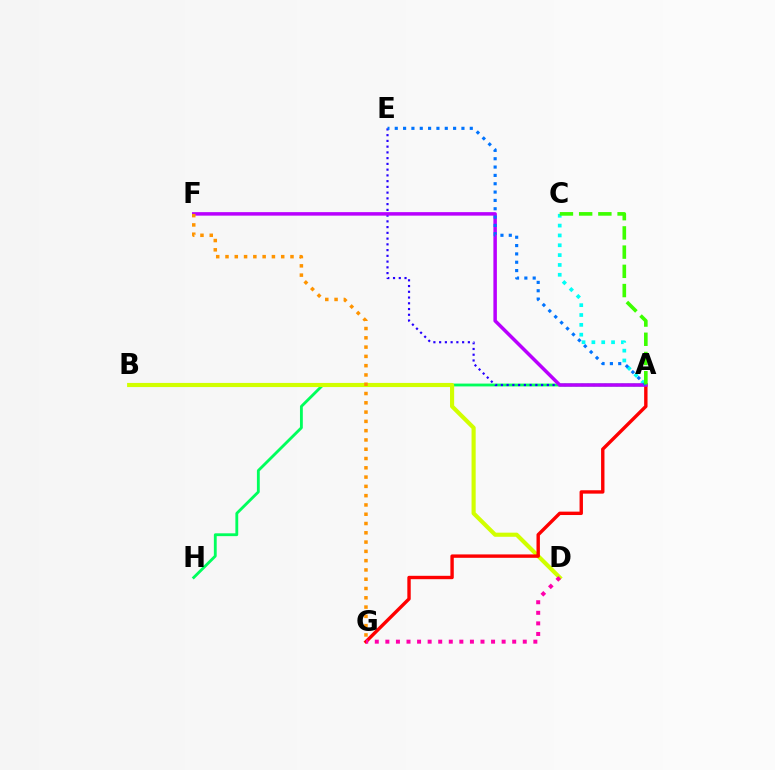{('A', 'C'): [{'color': '#00fff6', 'line_style': 'dotted', 'thickness': 2.67}, {'color': '#3dff00', 'line_style': 'dashed', 'thickness': 2.61}], ('A', 'H'): [{'color': '#00ff5c', 'line_style': 'solid', 'thickness': 2.04}], ('B', 'D'): [{'color': '#d1ff00', 'line_style': 'solid', 'thickness': 2.97}], ('A', 'G'): [{'color': '#ff0000', 'line_style': 'solid', 'thickness': 2.44}], ('A', 'E'): [{'color': '#2500ff', 'line_style': 'dotted', 'thickness': 1.56}, {'color': '#0074ff', 'line_style': 'dotted', 'thickness': 2.26}], ('A', 'F'): [{'color': '#b900ff', 'line_style': 'solid', 'thickness': 2.52}], ('F', 'G'): [{'color': '#ff9400', 'line_style': 'dotted', 'thickness': 2.52}], ('D', 'G'): [{'color': '#ff00ac', 'line_style': 'dotted', 'thickness': 2.87}]}